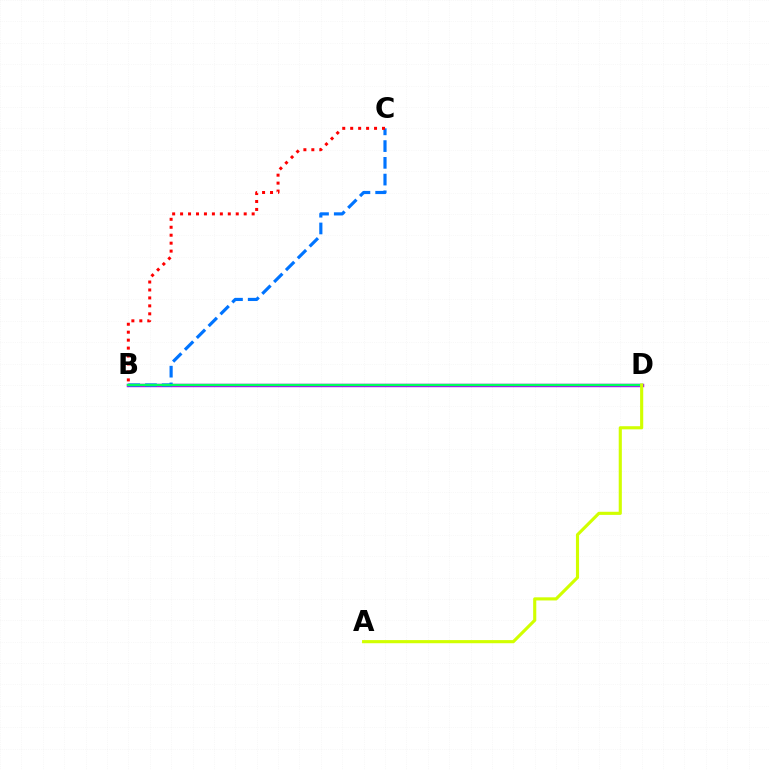{('B', 'D'): [{'color': '#b900ff', 'line_style': 'solid', 'thickness': 2.48}, {'color': '#00ff5c', 'line_style': 'solid', 'thickness': 1.68}], ('B', 'C'): [{'color': '#0074ff', 'line_style': 'dashed', 'thickness': 2.28}, {'color': '#ff0000', 'line_style': 'dotted', 'thickness': 2.16}], ('A', 'D'): [{'color': '#d1ff00', 'line_style': 'solid', 'thickness': 2.25}]}